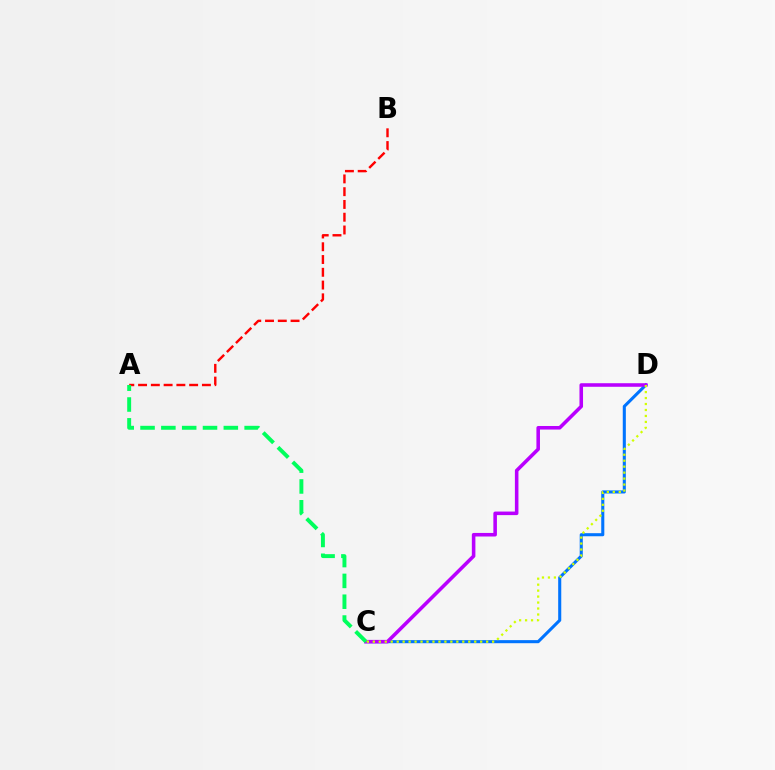{('C', 'D'): [{'color': '#0074ff', 'line_style': 'solid', 'thickness': 2.21}, {'color': '#b900ff', 'line_style': 'solid', 'thickness': 2.56}, {'color': '#d1ff00', 'line_style': 'dotted', 'thickness': 1.62}], ('A', 'B'): [{'color': '#ff0000', 'line_style': 'dashed', 'thickness': 1.73}], ('A', 'C'): [{'color': '#00ff5c', 'line_style': 'dashed', 'thickness': 2.83}]}